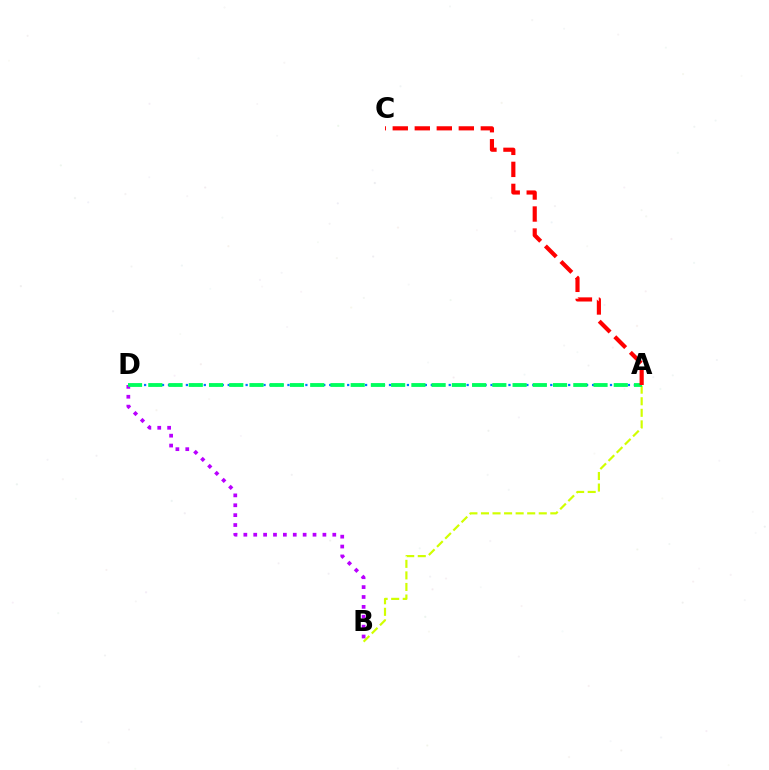{('A', 'D'): [{'color': '#0074ff', 'line_style': 'dotted', 'thickness': 1.62}, {'color': '#00ff5c', 'line_style': 'dashed', 'thickness': 2.75}], ('A', 'B'): [{'color': '#d1ff00', 'line_style': 'dashed', 'thickness': 1.57}], ('B', 'D'): [{'color': '#b900ff', 'line_style': 'dotted', 'thickness': 2.68}], ('A', 'C'): [{'color': '#ff0000', 'line_style': 'dashed', 'thickness': 2.99}]}